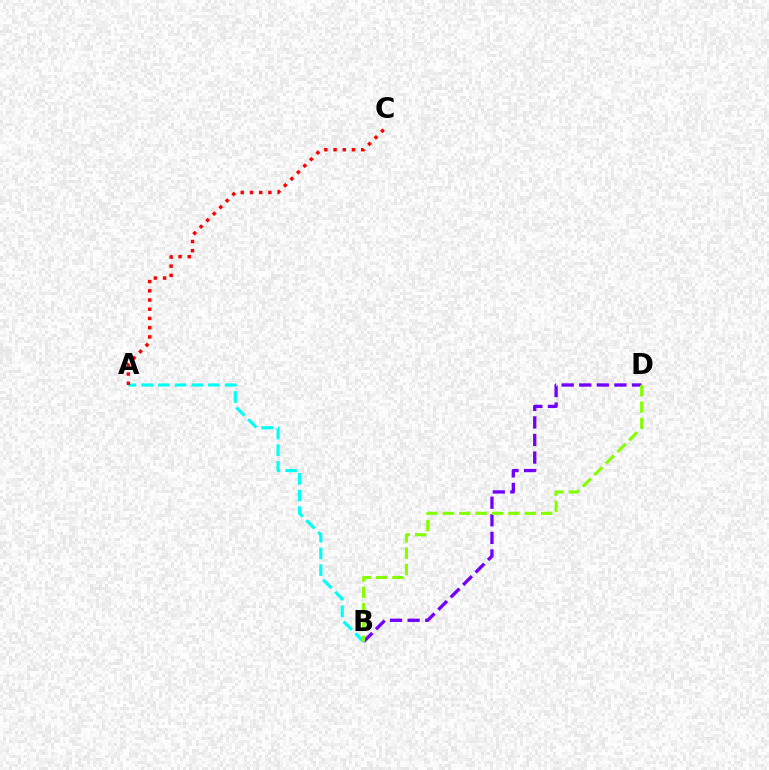{('A', 'B'): [{'color': '#00fff6', 'line_style': 'dashed', 'thickness': 2.27}], ('B', 'D'): [{'color': '#7200ff', 'line_style': 'dashed', 'thickness': 2.39}, {'color': '#84ff00', 'line_style': 'dashed', 'thickness': 2.22}], ('A', 'C'): [{'color': '#ff0000', 'line_style': 'dotted', 'thickness': 2.5}]}